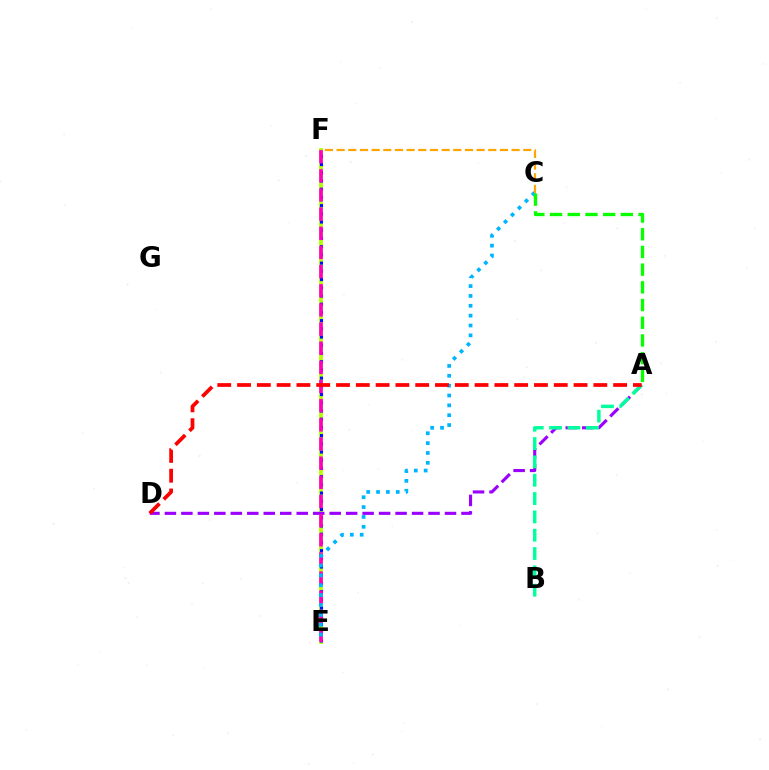{('E', 'F'): [{'color': '#b3ff00', 'line_style': 'solid', 'thickness': 2.76}, {'color': '#0010ff', 'line_style': 'dotted', 'thickness': 2.23}, {'color': '#ff00bd', 'line_style': 'dashed', 'thickness': 2.6}], ('A', 'D'): [{'color': '#9b00ff', 'line_style': 'dashed', 'thickness': 2.24}, {'color': '#ff0000', 'line_style': 'dashed', 'thickness': 2.69}], ('C', 'E'): [{'color': '#00b5ff', 'line_style': 'dotted', 'thickness': 2.68}], ('A', 'B'): [{'color': '#00ff9d', 'line_style': 'dashed', 'thickness': 2.49}], ('C', 'F'): [{'color': '#ffa500', 'line_style': 'dashed', 'thickness': 1.58}], ('A', 'C'): [{'color': '#08ff00', 'line_style': 'dashed', 'thickness': 2.4}]}